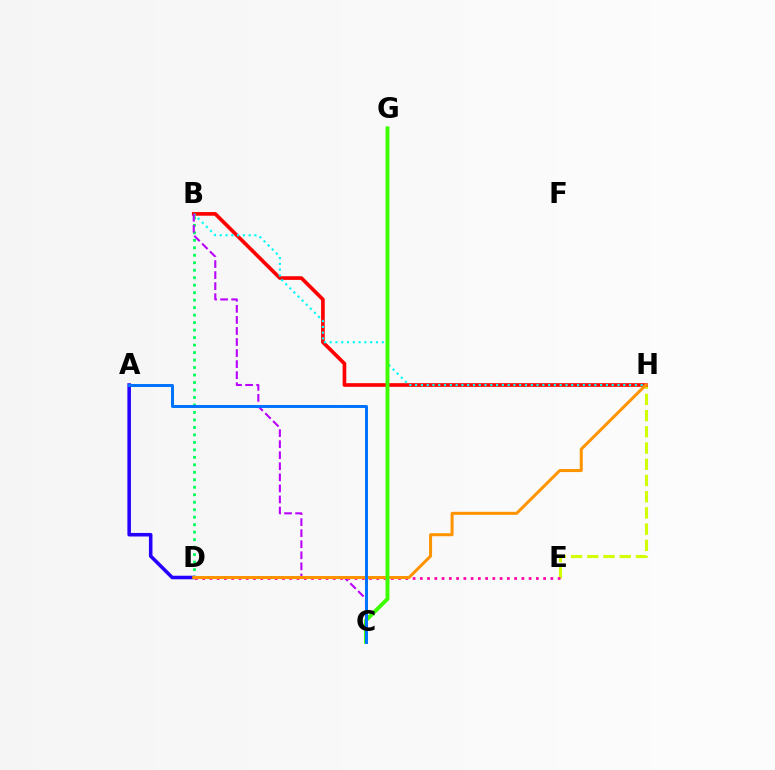{('E', 'H'): [{'color': '#d1ff00', 'line_style': 'dashed', 'thickness': 2.2}], ('B', 'H'): [{'color': '#ff0000', 'line_style': 'solid', 'thickness': 2.64}, {'color': '#00fff6', 'line_style': 'dotted', 'thickness': 1.57}], ('B', 'D'): [{'color': '#00ff5c', 'line_style': 'dotted', 'thickness': 2.03}], ('D', 'E'): [{'color': '#ff00ac', 'line_style': 'dotted', 'thickness': 1.97}], ('A', 'D'): [{'color': '#2500ff', 'line_style': 'solid', 'thickness': 2.56}], ('B', 'C'): [{'color': '#b900ff', 'line_style': 'dashed', 'thickness': 1.5}], ('D', 'H'): [{'color': '#ff9400', 'line_style': 'solid', 'thickness': 2.17}], ('C', 'G'): [{'color': '#3dff00', 'line_style': 'solid', 'thickness': 2.8}], ('A', 'C'): [{'color': '#0074ff', 'line_style': 'solid', 'thickness': 2.16}]}